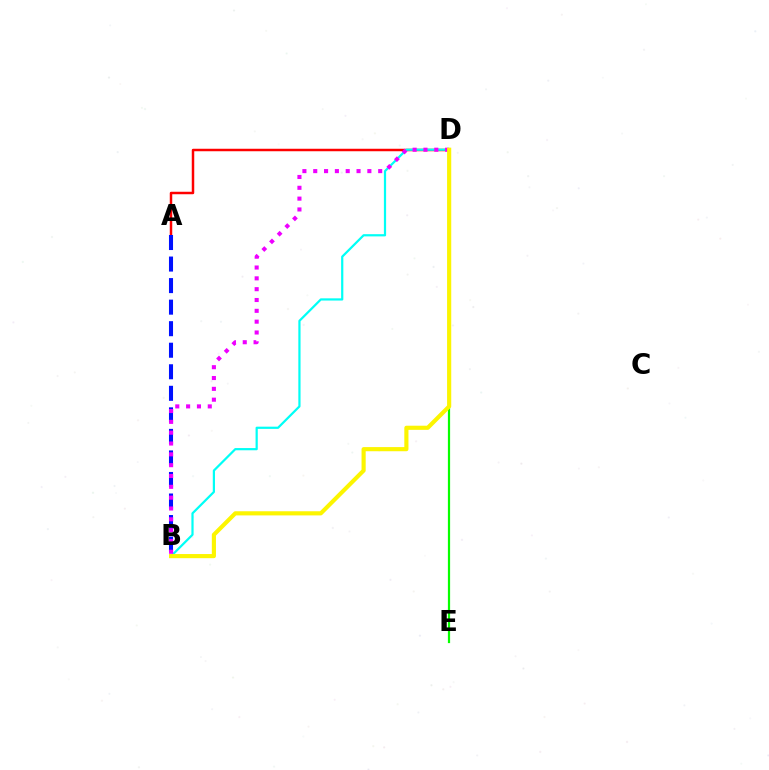{('A', 'D'): [{'color': '#ff0000', 'line_style': 'solid', 'thickness': 1.79}], ('A', 'B'): [{'color': '#0010ff', 'line_style': 'dashed', 'thickness': 2.93}], ('B', 'D'): [{'color': '#00fff6', 'line_style': 'solid', 'thickness': 1.6}, {'color': '#ee00ff', 'line_style': 'dotted', 'thickness': 2.94}, {'color': '#fcf500', 'line_style': 'solid', 'thickness': 2.98}], ('D', 'E'): [{'color': '#08ff00', 'line_style': 'solid', 'thickness': 1.6}]}